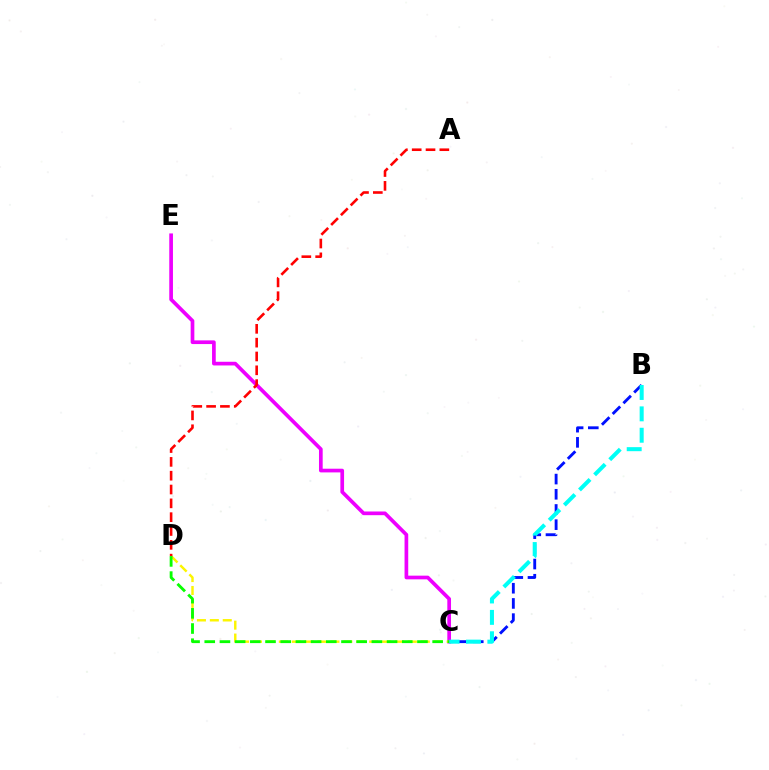{('B', 'C'): [{'color': '#0010ff', 'line_style': 'dashed', 'thickness': 2.06}, {'color': '#00fff6', 'line_style': 'dashed', 'thickness': 2.91}], ('C', 'E'): [{'color': '#ee00ff', 'line_style': 'solid', 'thickness': 2.66}], ('C', 'D'): [{'color': '#fcf500', 'line_style': 'dashed', 'thickness': 1.75}, {'color': '#08ff00', 'line_style': 'dashed', 'thickness': 2.06}], ('A', 'D'): [{'color': '#ff0000', 'line_style': 'dashed', 'thickness': 1.88}]}